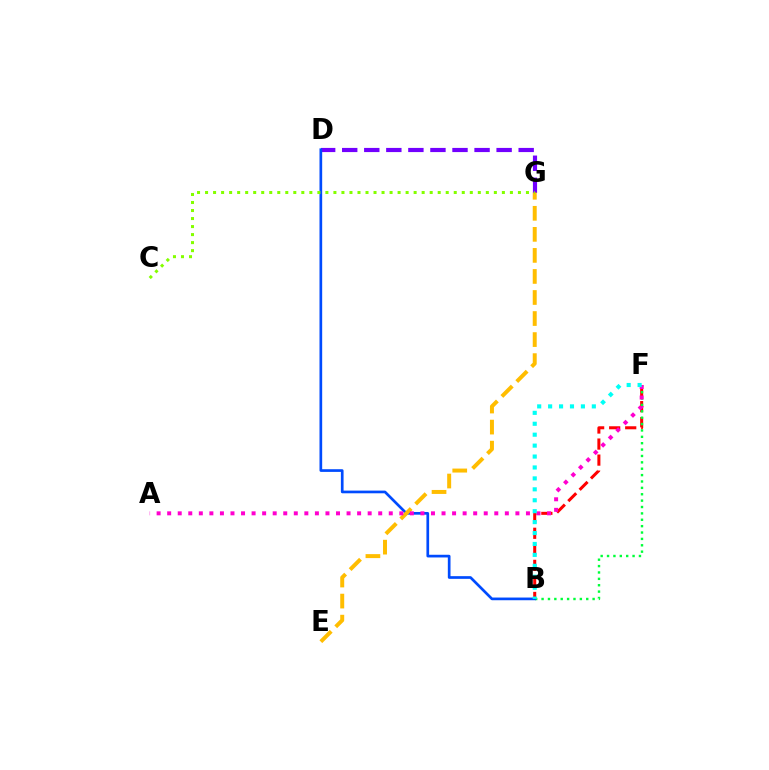{('B', 'F'): [{'color': '#ff0000', 'line_style': 'dashed', 'thickness': 2.18}, {'color': '#00ff39', 'line_style': 'dotted', 'thickness': 1.73}, {'color': '#00fff6', 'line_style': 'dotted', 'thickness': 2.97}], ('D', 'G'): [{'color': '#7200ff', 'line_style': 'dashed', 'thickness': 3.0}], ('B', 'D'): [{'color': '#004bff', 'line_style': 'solid', 'thickness': 1.94}], ('E', 'G'): [{'color': '#ffbd00', 'line_style': 'dashed', 'thickness': 2.86}], ('A', 'F'): [{'color': '#ff00cf', 'line_style': 'dotted', 'thickness': 2.87}], ('C', 'G'): [{'color': '#84ff00', 'line_style': 'dotted', 'thickness': 2.18}]}